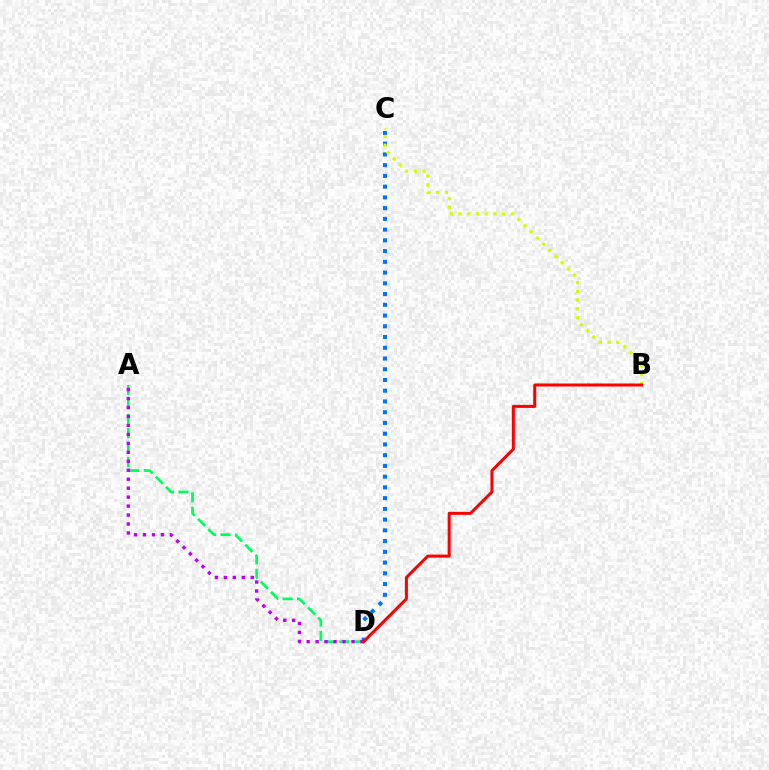{('A', 'D'): [{'color': '#00ff5c', 'line_style': 'dashed', 'thickness': 1.96}, {'color': '#b900ff', 'line_style': 'dotted', 'thickness': 2.43}], ('C', 'D'): [{'color': '#0074ff', 'line_style': 'dotted', 'thickness': 2.92}], ('B', 'C'): [{'color': '#d1ff00', 'line_style': 'dotted', 'thickness': 2.38}], ('B', 'D'): [{'color': '#ff0000', 'line_style': 'solid', 'thickness': 2.17}]}